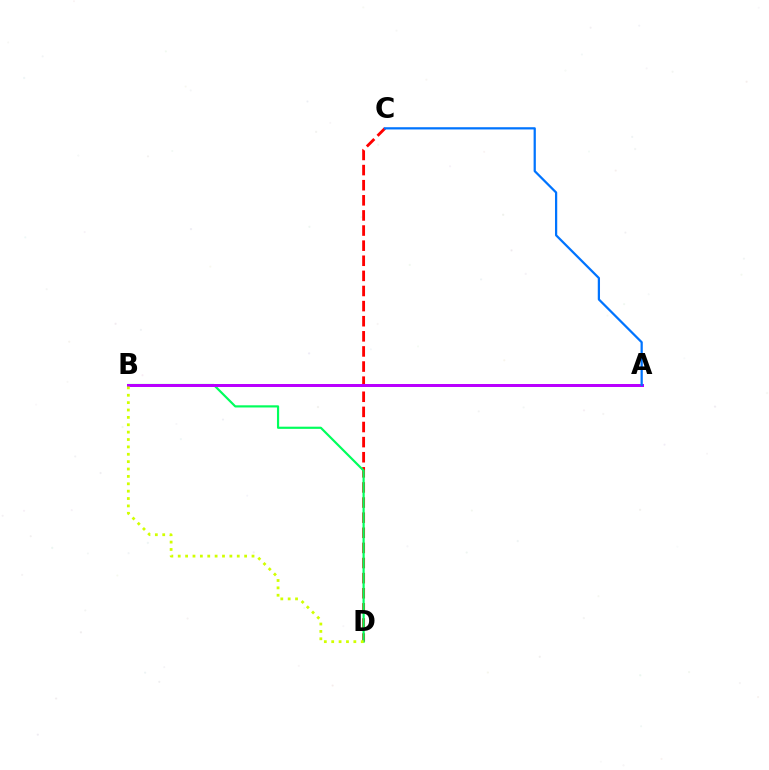{('C', 'D'): [{'color': '#ff0000', 'line_style': 'dashed', 'thickness': 2.05}], ('B', 'D'): [{'color': '#00ff5c', 'line_style': 'solid', 'thickness': 1.56}, {'color': '#d1ff00', 'line_style': 'dotted', 'thickness': 2.0}], ('A', 'B'): [{'color': '#b900ff', 'line_style': 'solid', 'thickness': 2.16}], ('A', 'C'): [{'color': '#0074ff', 'line_style': 'solid', 'thickness': 1.61}]}